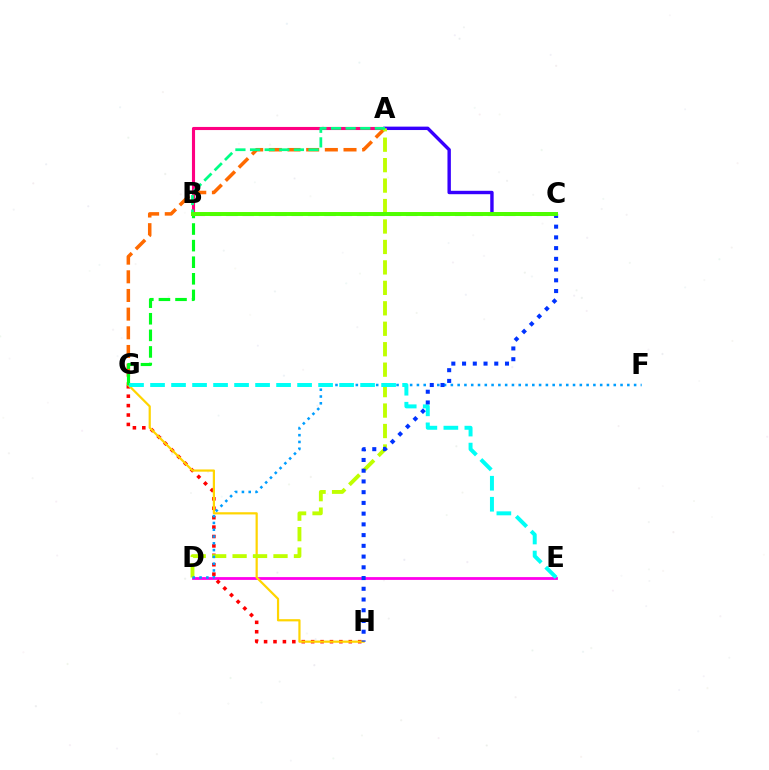{('D', 'E'): [{'color': '#ff00ed', 'line_style': 'solid', 'thickness': 2.02}], ('B', 'C'): [{'color': '#a700ff', 'line_style': 'dashed', 'thickness': 2.22}, {'color': '#4fff00', 'line_style': 'solid', 'thickness': 2.85}], ('A', 'B'): [{'color': '#ff0082', 'line_style': 'solid', 'thickness': 2.24}, {'color': '#00ff86', 'line_style': 'dashed', 'thickness': 1.99}], ('G', 'H'): [{'color': '#ff0000', 'line_style': 'dotted', 'thickness': 2.56}, {'color': '#ffd500', 'line_style': 'solid', 'thickness': 1.59}], ('A', 'C'): [{'color': '#3700ff', 'line_style': 'solid', 'thickness': 2.45}], ('A', 'G'): [{'color': '#ff6a00', 'line_style': 'dashed', 'thickness': 2.54}], ('A', 'D'): [{'color': '#bfff00', 'line_style': 'dashed', 'thickness': 2.78}], ('D', 'F'): [{'color': '#009eff', 'line_style': 'dotted', 'thickness': 1.84}], ('B', 'G'): [{'color': '#00ff1b', 'line_style': 'dashed', 'thickness': 2.25}], ('E', 'G'): [{'color': '#00fff6', 'line_style': 'dashed', 'thickness': 2.85}], ('C', 'H'): [{'color': '#0033ff', 'line_style': 'dotted', 'thickness': 2.92}]}